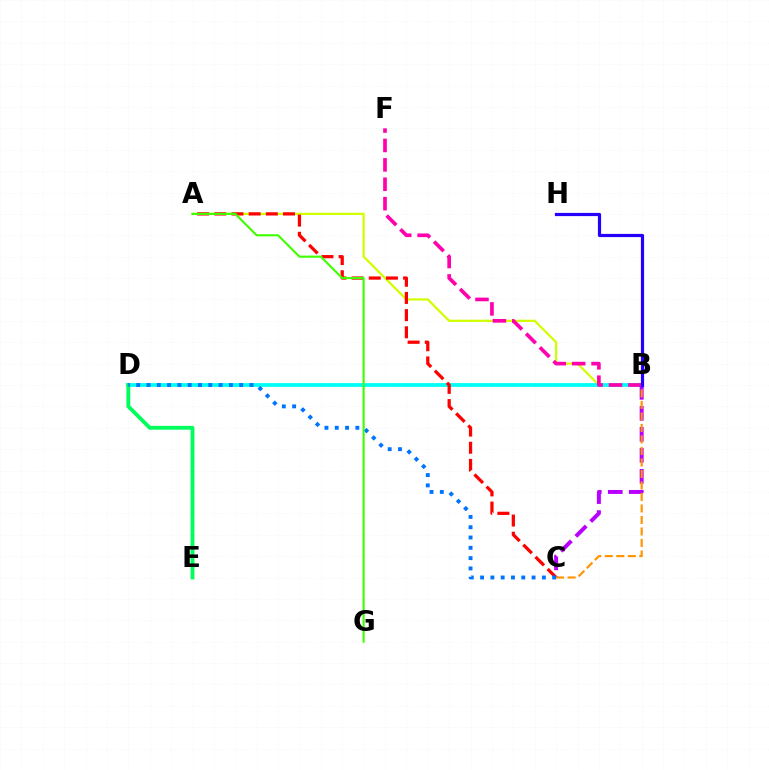{('A', 'B'): [{'color': '#d1ff00', 'line_style': 'solid', 'thickness': 1.61}], ('B', 'D'): [{'color': '#00fff6', 'line_style': 'solid', 'thickness': 2.74}], ('B', 'F'): [{'color': '#ff00ac', 'line_style': 'dashed', 'thickness': 2.64}], ('D', 'E'): [{'color': '#00ff5c', 'line_style': 'solid', 'thickness': 2.77}], ('A', 'C'): [{'color': '#ff0000', 'line_style': 'dashed', 'thickness': 2.33}], ('B', 'C'): [{'color': '#b900ff', 'line_style': 'dashed', 'thickness': 2.85}, {'color': '#ff9400', 'line_style': 'dashed', 'thickness': 1.56}], ('C', 'D'): [{'color': '#0074ff', 'line_style': 'dotted', 'thickness': 2.8}], ('A', 'G'): [{'color': '#3dff00', 'line_style': 'solid', 'thickness': 1.52}], ('B', 'H'): [{'color': '#2500ff', 'line_style': 'solid', 'thickness': 2.3}]}